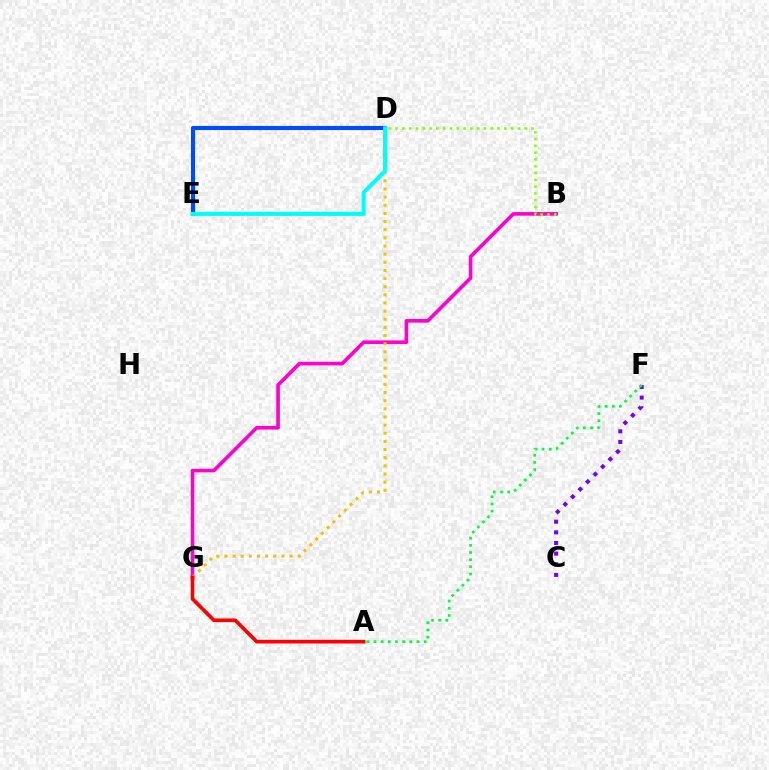{('B', 'G'): [{'color': '#ff00cf', 'line_style': 'solid', 'thickness': 2.61}], ('C', 'F'): [{'color': '#7200ff', 'line_style': 'dotted', 'thickness': 2.89}], ('B', 'D'): [{'color': '#84ff00', 'line_style': 'dotted', 'thickness': 1.85}], ('D', 'G'): [{'color': '#ffbd00', 'line_style': 'dotted', 'thickness': 2.21}], ('A', 'G'): [{'color': '#ff0000', 'line_style': 'solid', 'thickness': 2.65}], ('D', 'E'): [{'color': '#004bff', 'line_style': 'solid', 'thickness': 2.97}, {'color': '#00fff6', 'line_style': 'solid', 'thickness': 2.92}], ('A', 'F'): [{'color': '#00ff39', 'line_style': 'dotted', 'thickness': 1.95}]}